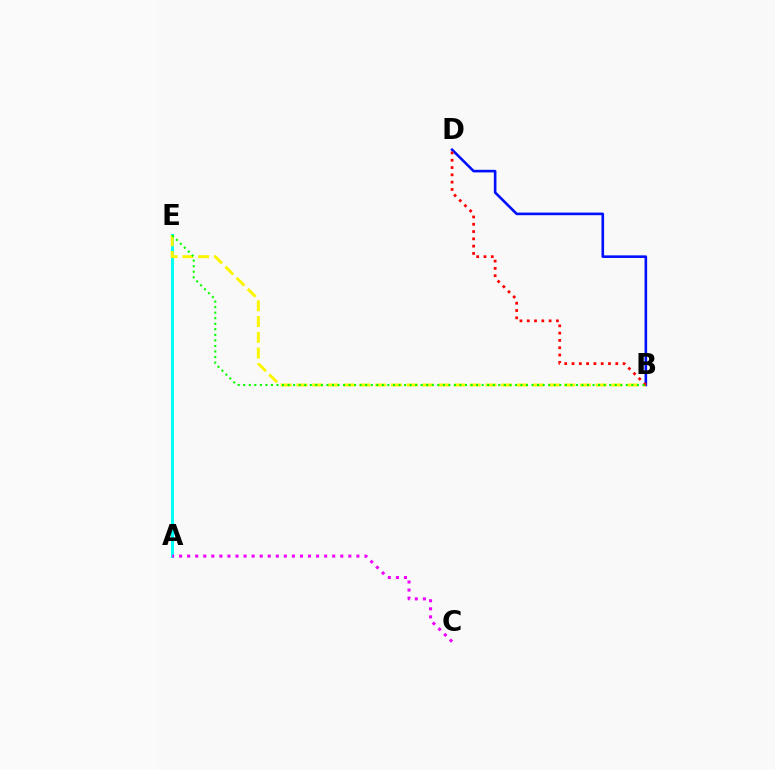{('B', 'D'): [{'color': '#0010ff', 'line_style': 'solid', 'thickness': 1.88}, {'color': '#ff0000', 'line_style': 'dotted', 'thickness': 1.98}], ('A', 'E'): [{'color': '#00fff6', 'line_style': 'solid', 'thickness': 2.18}], ('B', 'E'): [{'color': '#fcf500', 'line_style': 'dashed', 'thickness': 2.14}, {'color': '#08ff00', 'line_style': 'dotted', 'thickness': 1.51}], ('A', 'C'): [{'color': '#ee00ff', 'line_style': 'dotted', 'thickness': 2.19}]}